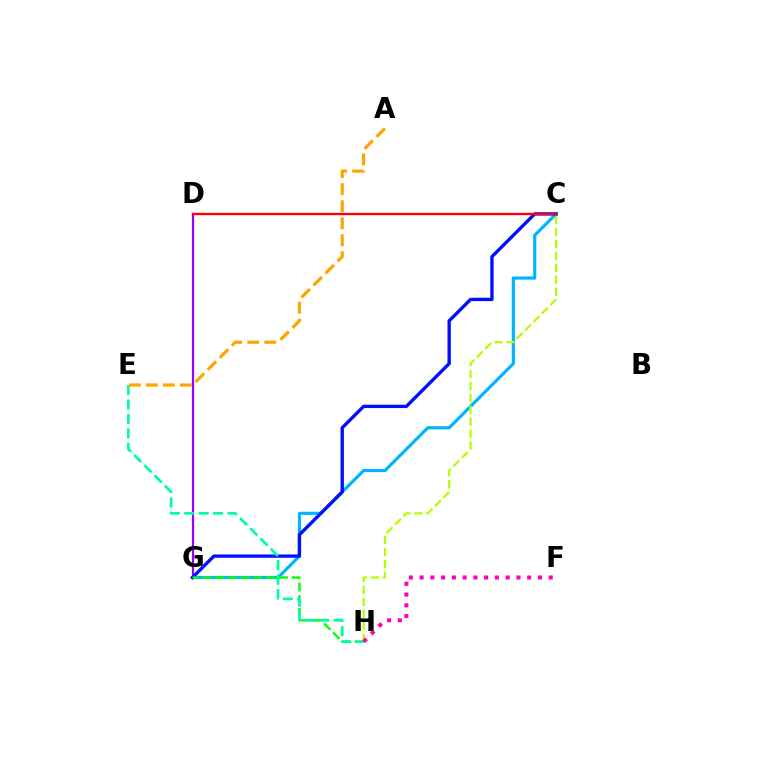{('C', 'G'): [{'color': '#00b5ff', 'line_style': 'solid', 'thickness': 2.28}, {'color': '#0010ff', 'line_style': 'solid', 'thickness': 2.41}], ('D', 'G'): [{'color': '#9b00ff', 'line_style': 'solid', 'thickness': 1.59}], ('C', 'H'): [{'color': '#b3ff00', 'line_style': 'dashed', 'thickness': 1.61}], ('G', 'H'): [{'color': '#08ff00', 'line_style': 'dashed', 'thickness': 1.73}], ('C', 'D'): [{'color': '#ff0000', 'line_style': 'solid', 'thickness': 1.68}], ('E', 'H'): [{'color': '#00ff9d', 'line_style': 'dashed', 'thickness': 1.96}], ('A', 'E'): [{'color': '#ffa500', 'line_style': 'dashed', 'thickness': 2.31}], ('F', 'H'): [{'color': '#ff00bd', 'line_style': 'dotted', 'thickness': 2.92}]}